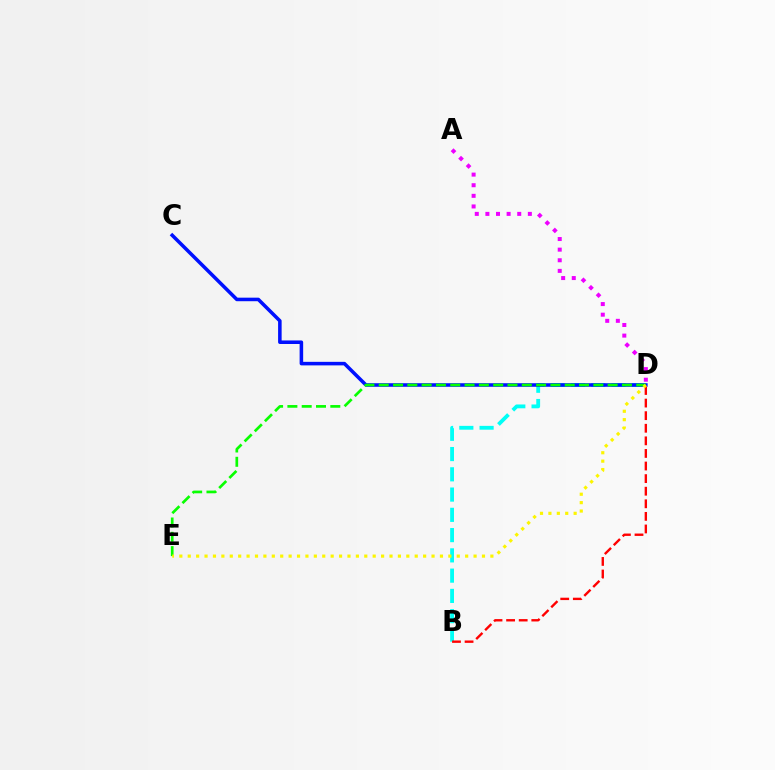{('B', 'D'): [{'color': '#00fff6', 'line_style': 'dashed', 'thickness': 2.75}, {'color': '#ff0000', 'line_style': 'dashed', 'thickness': 1.71}], ('A', 'D'): [{'color': '#ee00ff', 'line_style': 'dotted', 'thickness': 2.88}], ('C', 'D'): [{'color': '#0010ff', 'line_style': 'solid', 'thickness': 2.55}], ('D', 'E'): [{'color': '#08ff00', 'line_style': 'dashed', 'thickness': 1.94}, {'color': '#fcf500', 'line_style': 'dotted', 'thickness': 2.28}]}